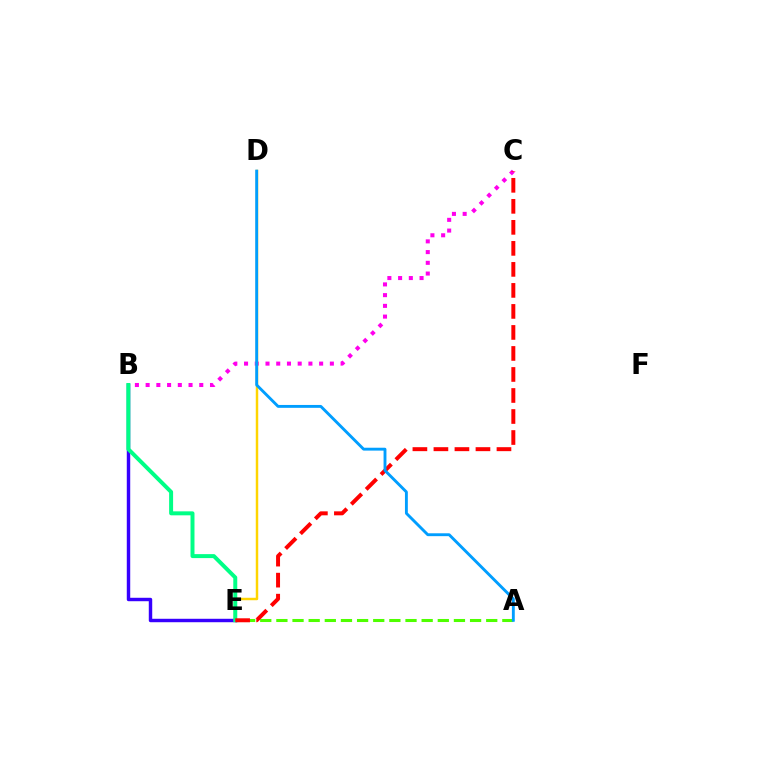{('A', 'E'): [{'color': '#4fff00', 'line_style': 'dashed', 'thickness': 2.19}], ('B', 'C'): [{'color': '#ff00ed', 'line_style': 'dotted', 'thickness': 2.91}], ('B', 'E'): [{'color': '#3700ff', 'line_style': 'solid', 'thickness': 2.48}, {'color': '#00ff86', 'line_style': 'solid', 'thickness': 2.86}], ('D', 'E'): [{'color': '#ffd500', 'line_style': 'solid', 'thickness': 1.78}], ('C', 'E'): [{'color': '#ff0000', 'line_style': 'dashed', 'thickness': 2.86}], ('A', 'D'): [{'color': '#009eff', 'line_style': 'solid', 'thickness': 2.07}]}